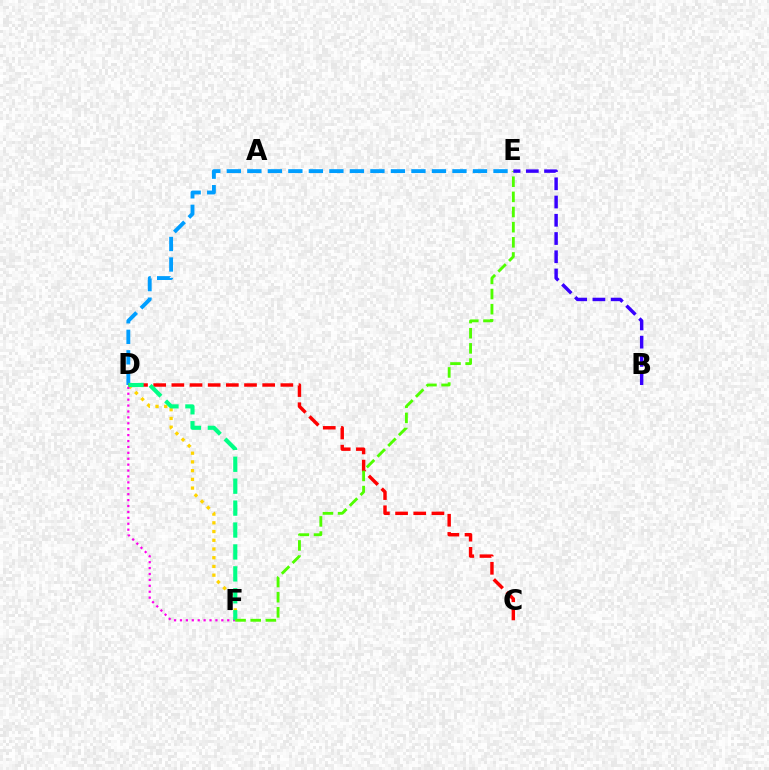{('D', 'E'): [{'color': '#009eff', 'line_style': 'dashed', 'thickness': 2.79}], ('C', 'D'): [{'color': '#ff0000', 'line_style': 'dashed', 'thickness': 2.47}], ('D', 'F'): [{'color': '#ffd500', 'line_style': 'dotted', 'thickness': 2.37}, {'color': '#ff00ed', 'line_style': 'dotted', 'thickness': 1.61}, {'color': '#00ff86', 'line_style': 'dashed', 'thickness': 2.98}], ('E', 'F'): [{'color': '#4fff00', 'line_style': 'dashed', 'thickness': 2.06}], ('B', 'E'): [{'color': '#3700ff', 'line_style': 'dashed', 'thickness': 2.48}]}